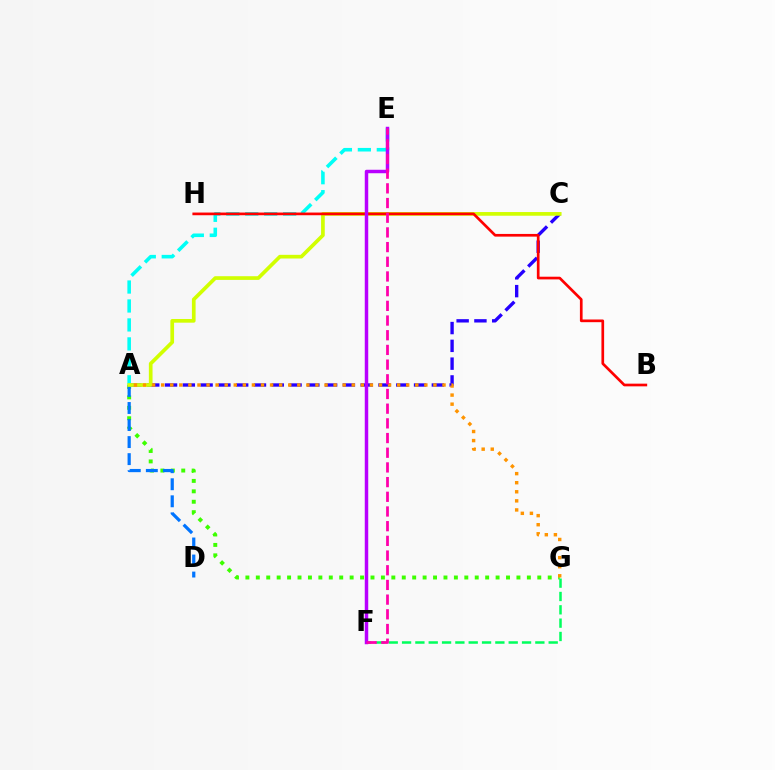{('A', 'C'): [{'color': '#2500ff', 'line_style': 'dashed', 'thickness': 2.42}, {'color': '#d1ff00', 'line_style': 'solid', 'thickness': 2.65}], ('A', 'E'): [{'color': '#00fff6', 'line_style': 'dashed', 'thickness': 2.57}], ('A', 'G'): [{'color': '#3dff00', 'line_style': 'dotted', 'thickness': 2.83}, {'color': '#ff9400', 'line_style': 'dotted', 'thickness': 2.47}], ('A', 'D'): [{'color': '#0074ff', 'line_style': 'dashed', 'thickness': 2.32}], ('F', 'G'): [{'color': '#00ff5c', 'line_style': 'dashed', 'thickness': 1.81}], ('B', 'H'): [{'color': '#ff0000', 'line_style': 'solid', 'thickness': 1.93}], ('E', 'F'): [{'color': '#b900ff', 'line_style': 'solid', 'thickness': 2.5}, {'color': '#ff00ac', 'line_style': 'dashed', 'thickness': 2.0}]}